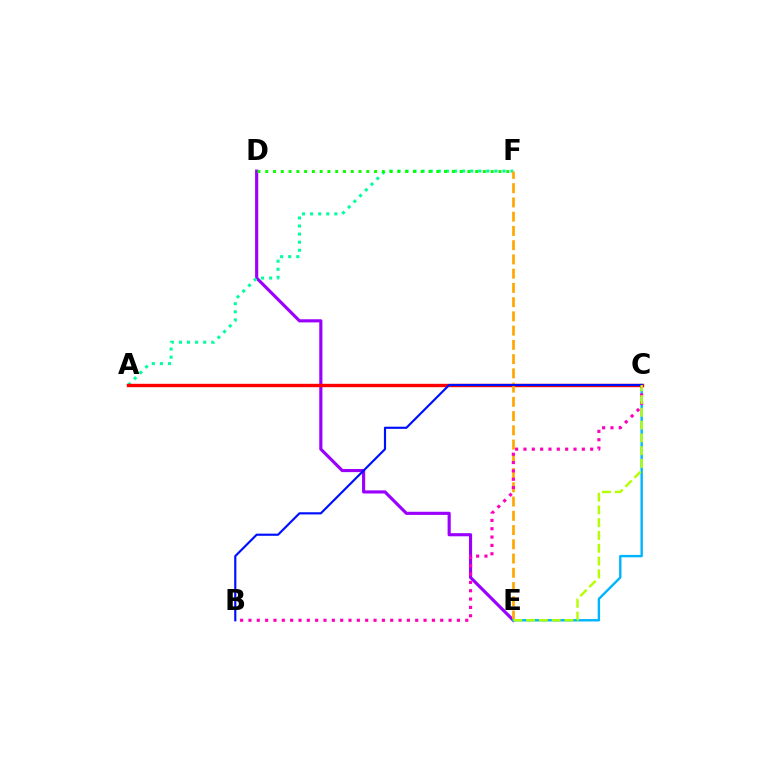{('D', 'E'): [{'color': '#9b00ff', 'line_style': 'solid', 'thickness': 2.26}], ('A', 'F'): [{'color': '#00ff9d', 'line_style': 'dotted', 'thickness': 2.2}], ('A', 'C'): [{'color': '#ff0000', 'line_style': 'solid', 'thickness': 2.44}], ('E', 'F'): [{'color': '#ffa500', 'line_style': 'dashed', 'thickness': 1.94}], ('C', 'E'): [{'color': '#00b5ff', 'line_style': 'solid', 'thickness': 1.72}, {'color': '#b3ff00', 'line_style': 'dashed', 'thickness': 1.74}], ('B', 'C'): [{'color': '#ff00bd', 'line_style': 'dotted', 'thickness': 2.27}, {'color': '#0010ff', 'line_style': 'solid', 'thickness': 1.56}], ('D', 'F'): [{'color': '#08ff00', 'line_style': 'dotted', 'thickness': 2.11}]}